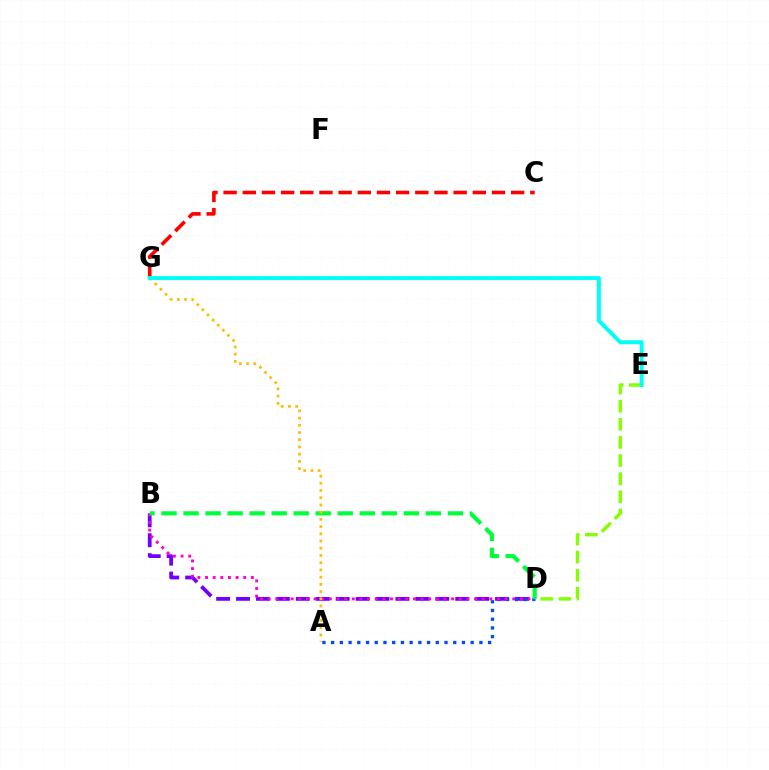{('B', 'D'): [{'color': '#7200ff', 'line_style': 'dashed', 'thickness': 2.71}, {'color': '#ff00cf', 'line_style': 'dotted', 'thickness': 2.08}, {'color': '#00ff39', 'line_style': 'dashed', 'thickness': 2.99}], ('A', 'D'): [{'color': '#004bff', 'line_style': 'dotted', 'thickness': 2.37}], ('D', 'E'): [{'color': '#84ff00', 'line_style': 'dashed', 'thickness': 2.46}], ('C', 'G'): [{'color': '#ff0000', 'line_style': 'dashed', 'thickness': 2.6}], ('A', 'G'): [{'color': '#ffbd00', 'line_style': 'dotted', 'thickness': 1.96}], ('E', 'G'): [{'color': '#00fff6', 'line_style': 'solid', 'thickness': 2.84}]}